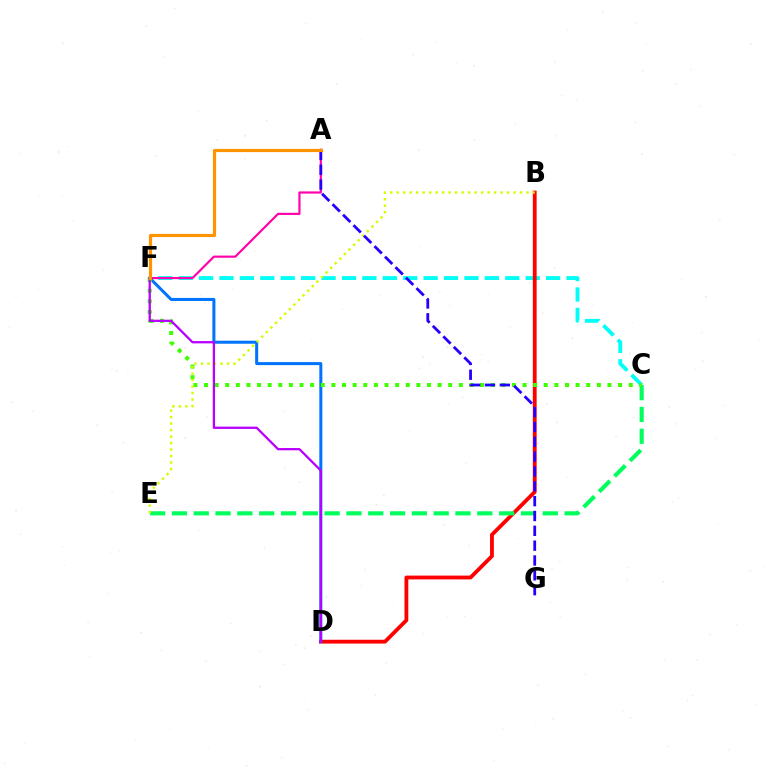{('C', 'F'): [{'color': '#00fff6', 'line_style': 'dashed', 'thickness': 2.77}, {'color': '#3dff00', 'line_style': 'dotted', 'thickness': 2.89}], ('B', 'D'): [{'color': '#ff0000', 'line_style': 'solid', 'thickness': 2.75}], ('A', 'F'): [{'color': '#ff00ac', 'line_style': 'solid', 'thickness': 1.56}, {'color': '#ff9400', 'line_style': 'solid', 'thickness': 2.29}], ('C', 'E'): [{'color': '#00ff5c', 'line_style': 'dashed', 'thickness': 2.96}], ('D', 'F'): [{'color': '#0074ff', 'line_style': 'solid', 'thickness': 2.18}, {'color': '#b900ff', 'line_style': 'solid', 'thickness': 1.64}], ('B', 'E'): [{'color': '#d1ff00', 'line_style': 'dotted', 'thickness': 1.76}], ('A', 'G'): [{'color': '#2500ff', 'line_style': 'dashed', 'thickness': 2.02}]}